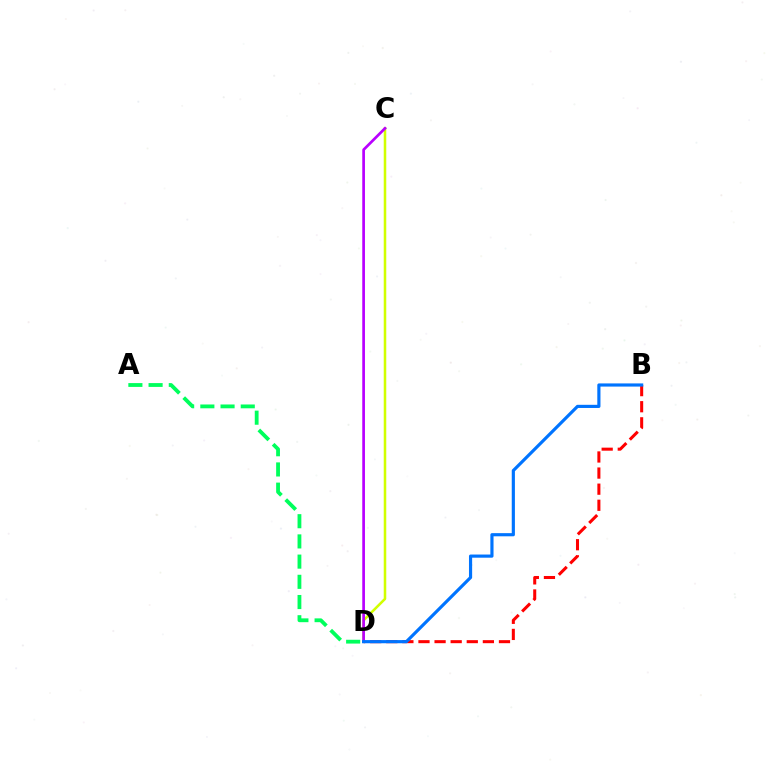{('B', 'D'): [{'color': '#ff0000', 'line_style': 'dashed', 'thickness': 2.19}, {'color': '#0074ff', 'line_style': 'solid', 'thickness': 2.28}], ('C', 'D'): [{'color': '#d1ff00', 'line_style': 'solid', 'thickness': 1.83}, {'color': '#b900ff', 'line_style': 'solid', 'thickness': 1.94}], ('A', 'D'): [{'color': '#00ff5c', 'line_style': 'dashed', 'thickness': 2.74}]}